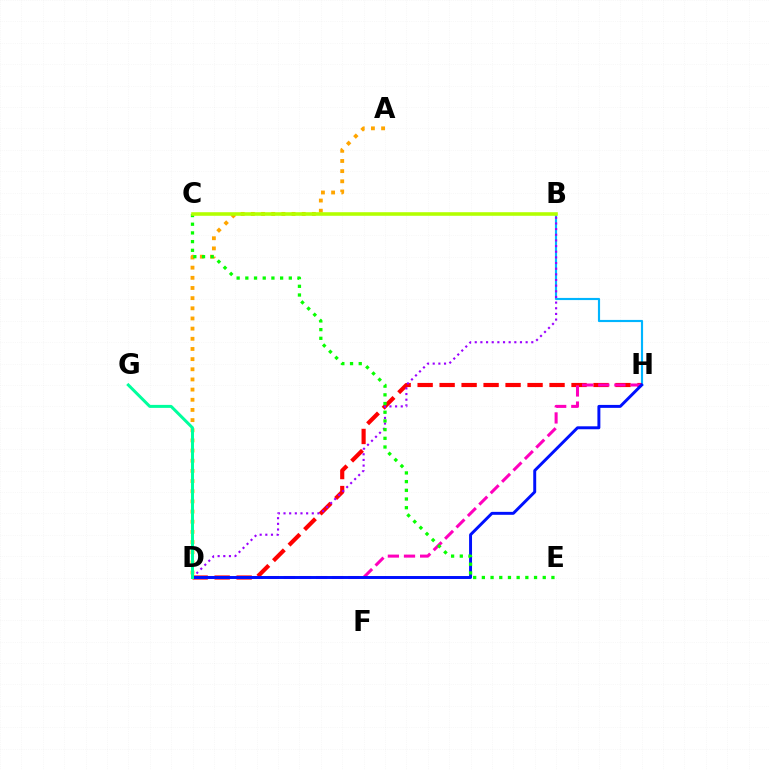{('B', 'H'): [{'color': '#00b5ff', 'line_style': 'solid', 'thickness': 1.55}], ('A', 'D'): [{'color': '#ffa500', 'line_style': 'dotted', 'thickness': 2.76}], ('D', 'H'): [{'color': '#ff0000', 'line_style': 'dashed', 'thickness': 2.99}, {'color': '#ff00bd', 'line_style': 'dashed', 'thickness': 2.19}, {'color': '#0010ff', 'line_style': 'solid', 'thickness': 2.12}], ('B', 'D'): [{'color': '#9b00ff', 'line_style': 'dotted', 'thickness': 1.54}], ('C', 'E'): [{'color': '#08ff00', 'line_style': 'dotted', 'thickness': 2.36}], ('D', 'G'): [{'color': '#00ff9d', 'line_style': 'solid', 'thickness': 2.16}], ('B', 'C'): [{'color': '#b3ff00', 'line_style': 'solid', 'thickness': 2.58}]}